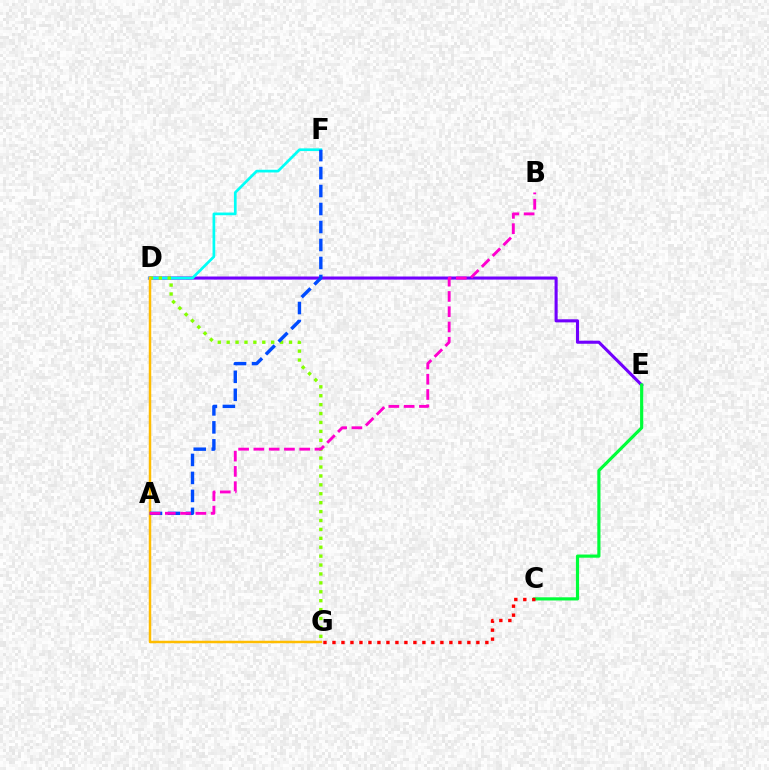{('D', 'E'): [{'color': '#7200ff', 'line_style': 'solid', 'thickness': 2.22}], ('D', 'F'): [{'color': '#00fff6', 'line_style': 'solid', 'thickness': 1.94}], ('D', 'G'): [{'color': '#84ff00', 'line_style': 'dotted', 'thickness': 2.42}, {'color': '#ffbd00', 'line_style': 'solid', 'thickness': 1.79}], ('A', 'F'): [{'color': '#004bff', 'line_style': 'dashed', 'thickness': 2.44}], ('A', 'B'): [{'color': '#ff00cf', 'line_style': 'dashed', 'thickness': 2.07}], ('C', 'E'): [{'color': '#00ff39', 'line_style': 'solid', 'thickness': 2.28}], ('C', 'G'): [{'color': '#ff0000', 'line_style': 'dotted', 'thickness': 2.44}]}